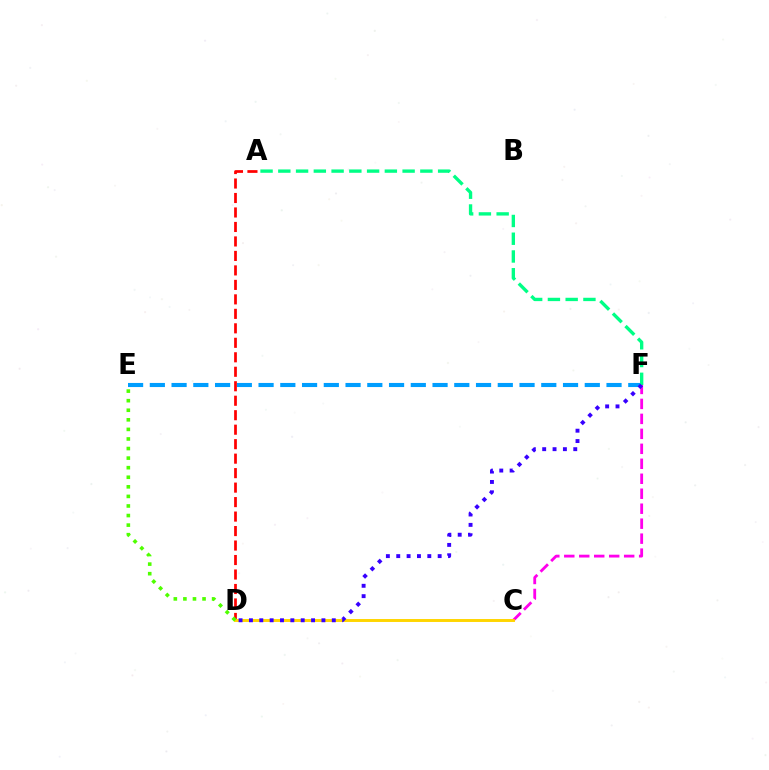{('C', 'F'): [{'color': '#ff00ed', 'line_style': 'dashed', 'thickness': 2.03}], ('E', 'F'): [{'color': '#009eff', 'line_style': 'dashed', 'thickness': 2.95}], ('A', 'D'): [{'color': '#ff0000', 'line_style': 'dashed', 'thickness': 1.97}], ('C', 'D'): [{'color': '#ffd500', 'line_style': 'solid', 'thickness': 2.12}], ('A', 'F'): [{'color': '#00ff86', 'line_style': 'dashed', 'thickness': 2.41}], ('D', 'E'): [{'color': '#4fff00', 'line_style': 'dotted', 'thickness': 2.6}], ('D', 'F'): [{'color': '#3700ff', 'line_style': 'dotted', 'thickness': 2.81}]}